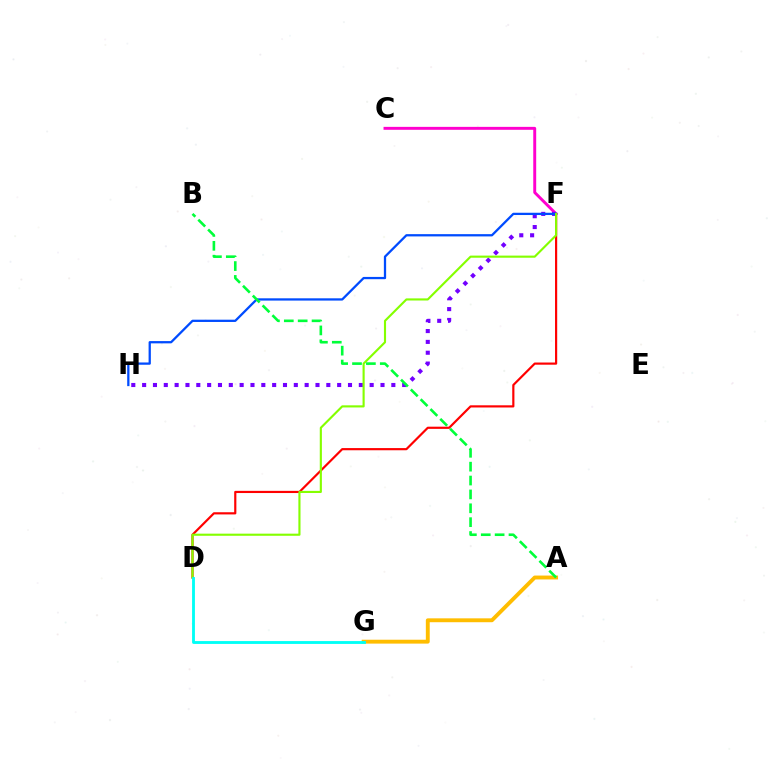{('D', 'F'): [{'color': '#ff0000', 'line_style': 'solid', 'thickness': 1.57}, {'color': '#84ff00', 'line_style': 'solid', 'thickness': 1.53}], ('C', 'F'): [{'color': '#ff00cf', 'line_style': 'solid', 'thickness': 2.11}], ('F', 'H'): [{'color': '#7200ff', 'line_style': 'dotted', 'thickness': 2.94}, {'color': '#004bff', 'line_style': 'solid', 'thickness': 1.64}], ('A', 'G'): [{'color': '#ffbd00', 'line_style': 'solid', 'thickness': 2.79}], ('A', 'B'): [{'color': '#00ff39', 'line_style': 'dashed', 'thickness': 1.88}], ('D', 'G'): [{'color': '#00fff6', 'line_style': 'solid', 'thickness': 2.05}]}